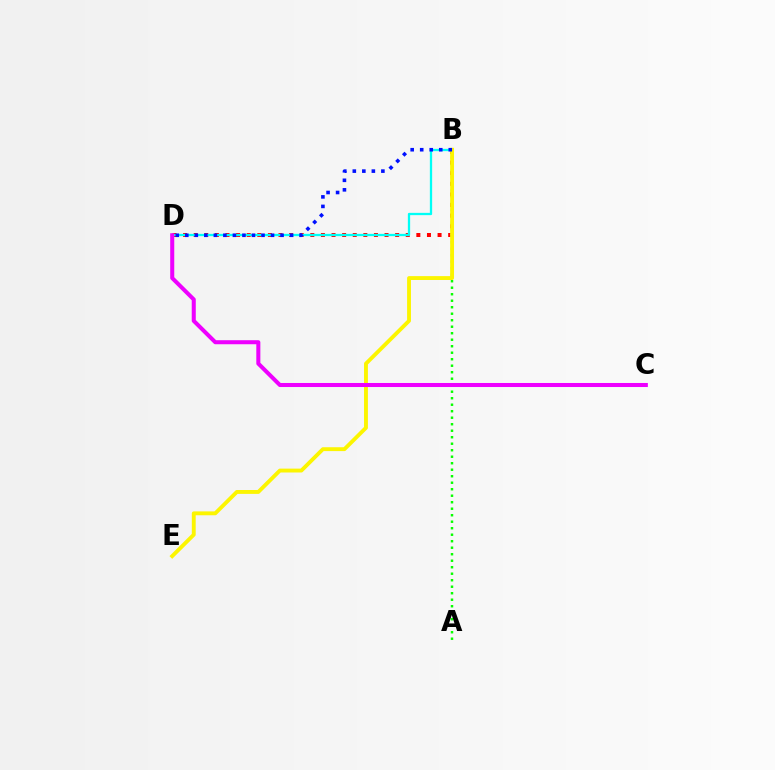{('B', 'D'): [{'color': '#ff0000', 'line_style': 'dotted', 'thickness': 2.88}, {'color': '#00fff6', 'line_style': 'solid', 'thickness': 1.65}, {'color': '#0010ff', 'line_style': 'dotted', 'thickness': 2.59}], ('A', 'B'): [{'color': '#08ff00', 'line_style': 'dotted', 'thickness': 1.77}], ('B', 'E'): [{'color': '#fcf500', 'line_style': 'solid', 'thickness': 2.79}], ('C', 'D'): [{'color': '#ee00ff', 'line_style': 'solid', 'thickness': 2.91}]}